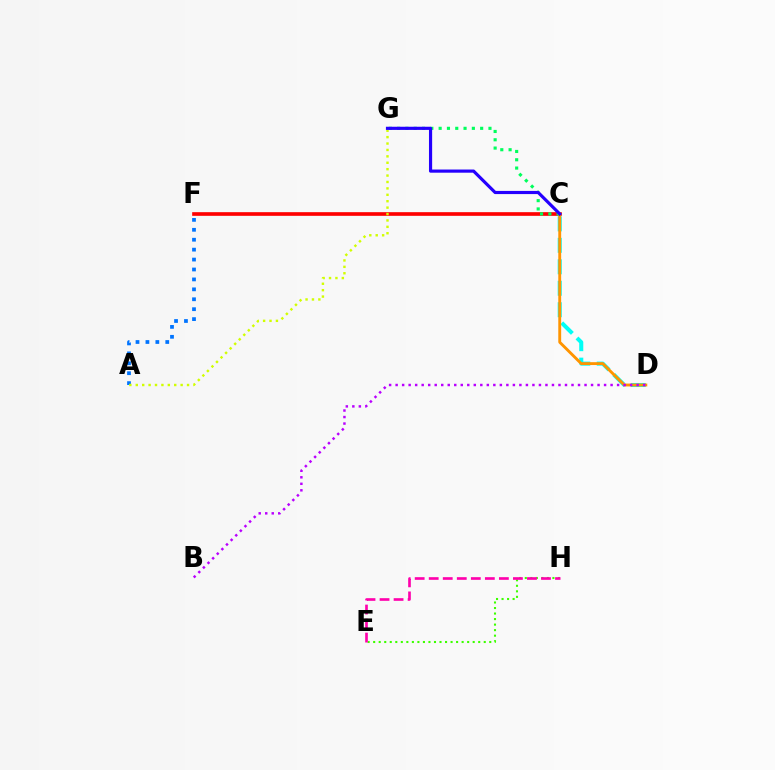{('C', 'F'): [{'color': '#ff0000', 'line_style': 'solid', 'thickness': 2.63}], ('E', 'H'): [{'color': '#3dff00', 'line_style': 'dotted', 'thickness': 1.5}, {'color': '#ff00ac', 'line_style': 'dashed', 'thickness': 1.91}], ('A', 'F'): [{'color': '#0074ff', 'line_style': 'dotted', 'thickness': 2.7}], ('C', 'D'): [{'color': '#00fff6', 'line_style': 'dashed', 'thickness': 2.92}, {'color': '#ff9400', 'line_style': 'solid', 'thickness': 2.07}], ('A', 'G'): [{'color': '#d1ff00', 'line_style': 'dotted', 'thickness': 1.74}], ('C', 'G'): [{'color': '#00ff5c', 'line_style': 'dotted', 'thickness': 2.26}, {'color': '#2500ff', 'line_style': 'solid', 'thickness': 2.28}], ('B', 'D'): [{'color': '#b900ff', 'line_style': 'dotted', 'thickness': 1.77}]}